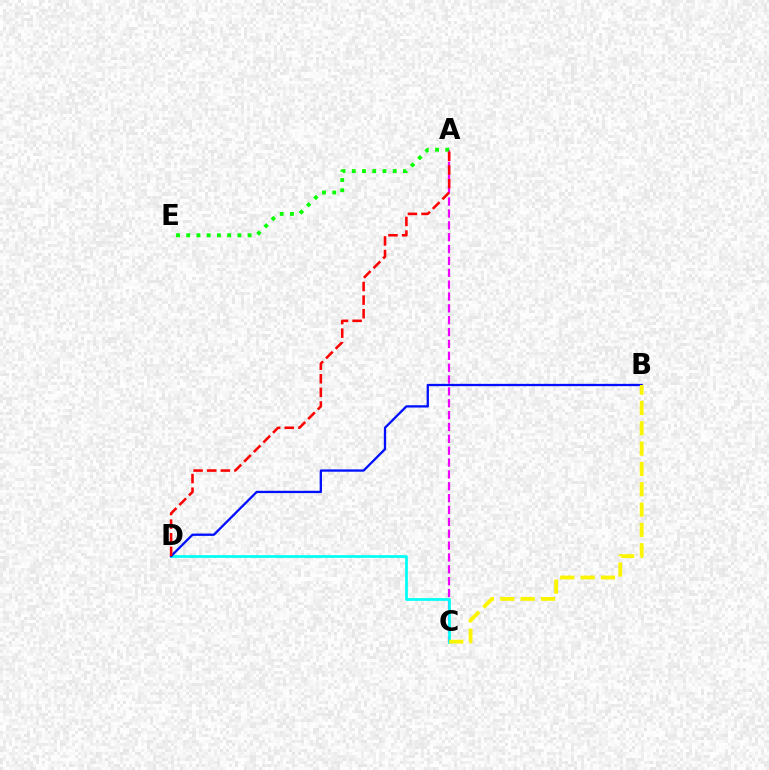{('A', 'C'): [{'color': '#ee00ff', 'line_style': 'dashed', 'thickness': 1.61}], ('C', 'D'): [{'color': '#00fff6', 'line_style': 'solid', 'thickness': 1.97}], ('A', 'E'): [{'color': '#08ff00', 'line_style': 'dotted', 'thickness': 2.78}], ('B', 'D'): [{'color': '#0010ff', 'line_style': 'solid', 'thickness': 1.65}], ('B', 'C'): [{'color': '#fcf500', 'line_style': 'dashed', 'thickness': 2.76}], ('A', 'D'): [{'color': '#ff0000', 'line_style': 'dashed', 'thickness': 1.85}]}